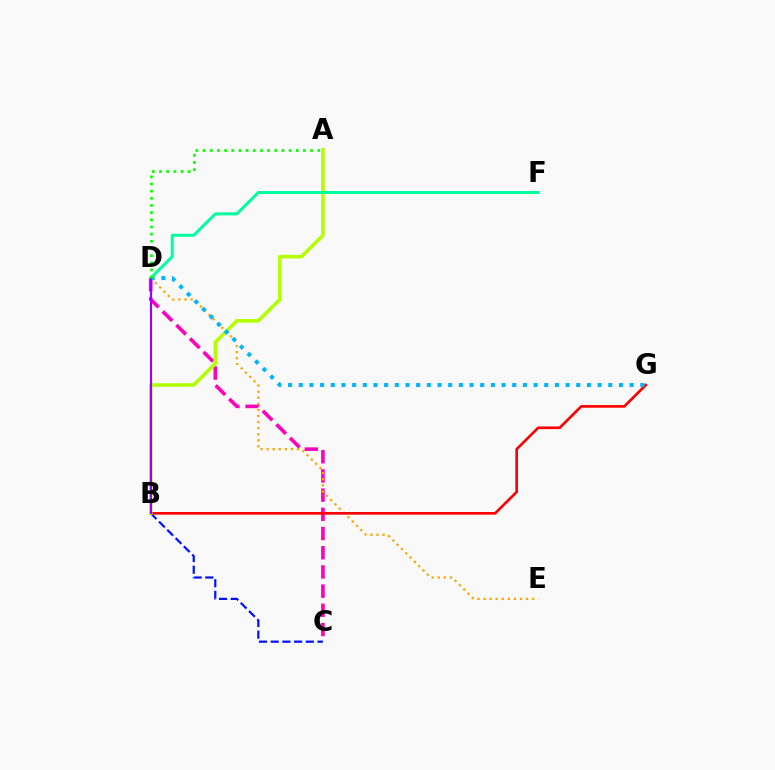{('B', 'C'): [{'color': '#0010ff', 'line_style': 'dashed', 'thickness': 1.59}], ('C', 'D'): [{'color': '#ff00bd', 'line_style': 'dashed', 'thickness': 2.61}], ('D', 'E'): [{'color': '#ffa500', 'line_style': 'dotted', 'thickness': 1.65}], ('B', 'G'): [{'color': '#ff0000', 'line_style': 'solid', 'thickness': 1.91}], ('A', 'B'): [{'color': '#b3ff00', 'line_style': 'solid', 'thickness': 2.57}], ('D', 'G'): [{'color': '#00b5ff', 'line_style': 'dotted', 'thickness': 2.9}], ('D', 'F'): [{'color': '#00ff9d', 'line_style': 'solid', 'thickness': 2.18}], ('B', 'D'): [{'color': '#9b00ff', 'line_style': 'solid', 'thickness': 1.54}], ('A', 'D'): [{'color': '#08ff00', 'line_style': 'dotted', 'thickness': 1.95}]}